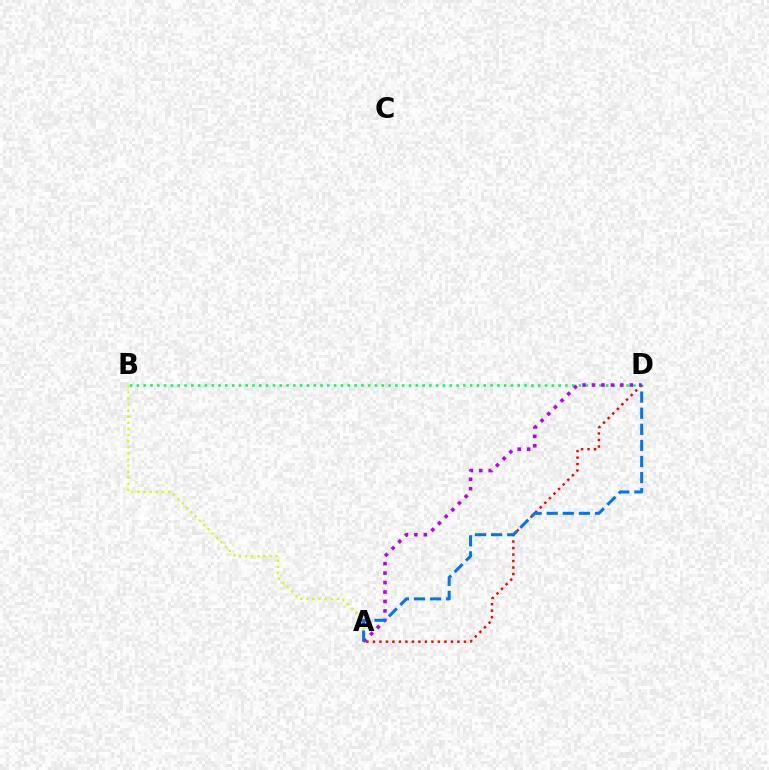{('B', 'D'): [{'color': '#00ff5c', 'line_style': 'dotted', 'thickness': 1.85}], ('A', 'B'): [{'color': '#d1ff00', 'line_style': 'dotted', 'thickness': 1.66}], ('A', 'D'): [{'color': '#b900ff', 'line_style': 'dotted', 'thickness': 2.57}, {'color': '#ff0000', 'line_style': 'dotted', 'thickness': 1.77}, {'color': '#0074ff', 'line_style': 'dashed', 'thickness': 2.19}]}